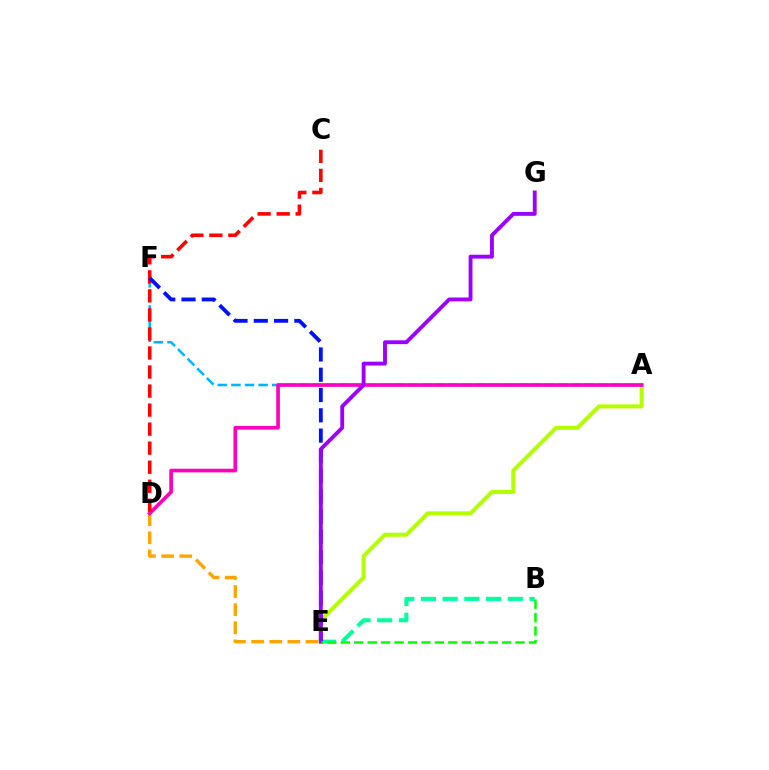{('D', 'E'): [{'color': '#ffa500', 'line_style': 'dashed', 'thickness': 2.46}], ('A', 'E'): [{'color': '#b3ff00', 'line_style': 'solid', 'thickness': 2.91}], ('A', 'F'): [{'color': '#00b5ff', 'line_style': 'dashed', 'thickness': 1.85}], ('B', 'E'): [{'color': '#00ff9d', 'line_style': 'dashed', 'thickness': 2.95}, {'color': '#08ff00', 'line_style': 'dashed', 'thickness': 1.83}], ('A', 'D'): [{'color': '#ff00bd', 'line_style': 'solid', 'thickness': 2.64}], ('C', 'D'): [{'color': '#ff0000', 'line_style': 'dashed', 'thickness': 2.59}], ('E', 'F'): [{'color': '#0010ff', 'line_style': 'dashed', 'thickness': 2.76}], ('E', 'G'): [{'color': '#9b00ff', 'line_style': 'solid', 'thickness': 2.78}]}